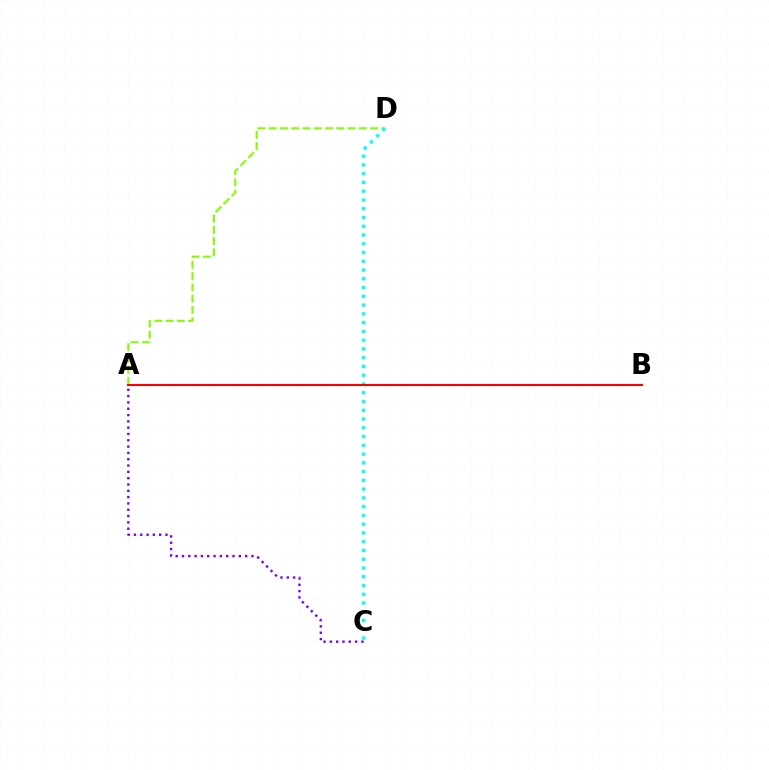{('A', 'D'): [{'color': '#84ff00', 'line_style': 'dashed', 'thickness': 1.53}], ('C', 'D'): [{'color': '#00fff6', 'line_style': 'dotted', 'thickness': 2.38}], ('A', 'C'): [{'color': '#7200ff', 'line_style': 'dotted', 'thickness': 1.72}], ('A', 'B'): [{'color': '#ff0000', 'line_style': 'solid', 'thickness': 1.51}]}